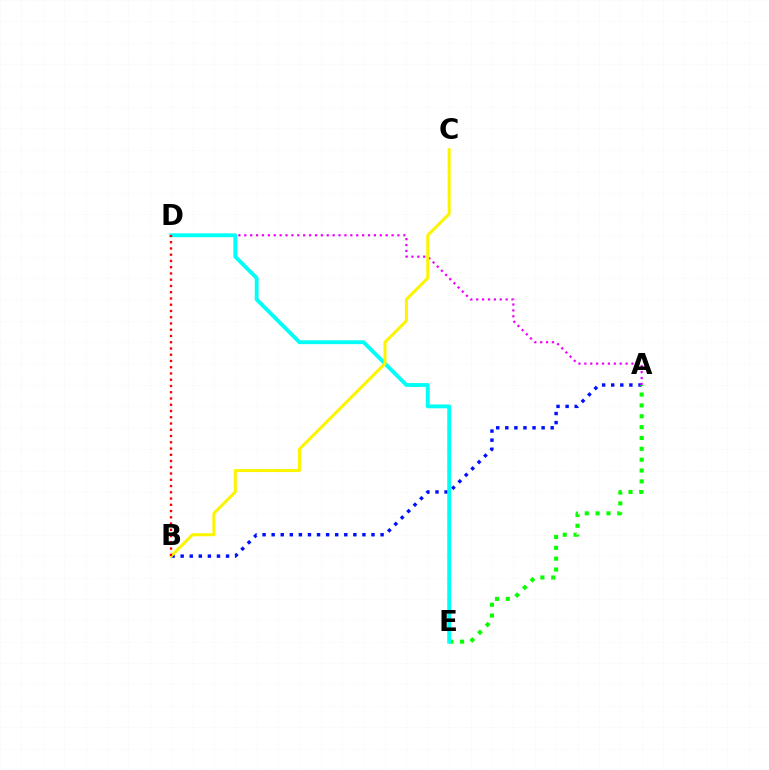{('A', 'B'): [{'color': '#0010ff', 'line_style': 'dotted', 'thickness': 2.47}], ('A', 'D'): [{'color': '#ee00ff', 'line_style': 'dotted', 'thickness': 1.6}], ('A', 'E'): [{'color': '#08ff00', 'line_style': 'dotted', 'thickness': 2.95}], ('D', 'E'): [{'color': '#00fff6', 'line_style': 'solid', 'thickness': 2.77}], ('B', 'C'): [{'color': '#fcf500', 'line_style': 'solid', 'thickness': 2.18}], ('B', 'D'): [{'color': '#ff0000', 'line_style': 'dotted', 'thickness': 1.7}]}